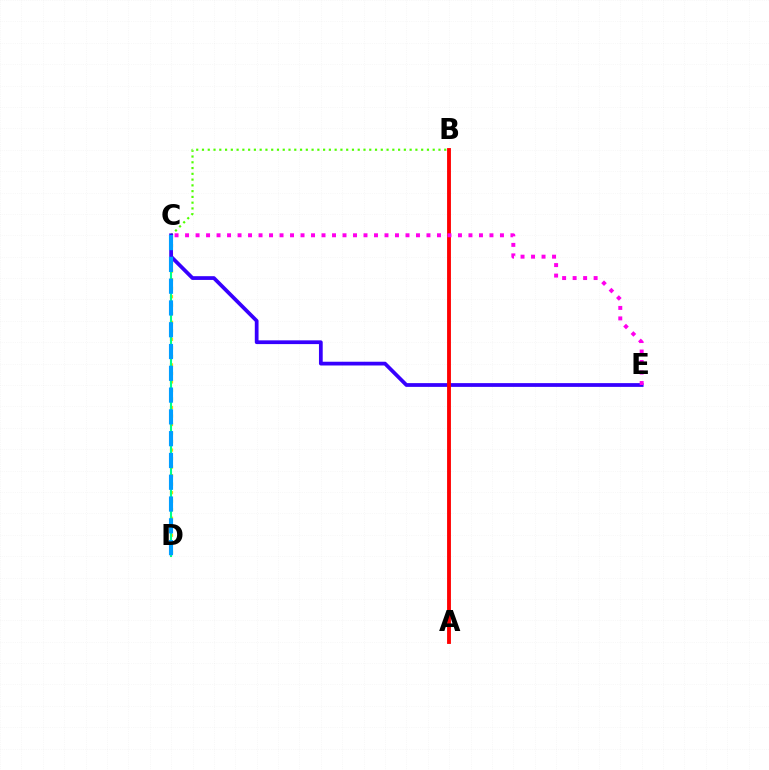{('C', 'D'): [{'color': '#ffd500', 'line_style': 'dotted', 'thickness': 2.31}, {'color': '#00ff86', 'line_style': 'solid', 'thickness': 1.52}, {'color': '#009eff', 'line_style': 'dashed', 'thickness': 2.96}], ('B', 'C'): [{'color': '#4fff00', 'line_style': 'dotted', 'thickness': 1.57}], ('C', 'E'): [{'color': '#3700ff', 'line_style': 'solid', 'thickness': 2.7}, {'color': '#ff00ed', 'line_style': 'dotted', 'thickness': 2.85}], ('A', 'B'): [{'color': '#ff0000', 'line_style': 'solid', 'thickness': 2.77}]}